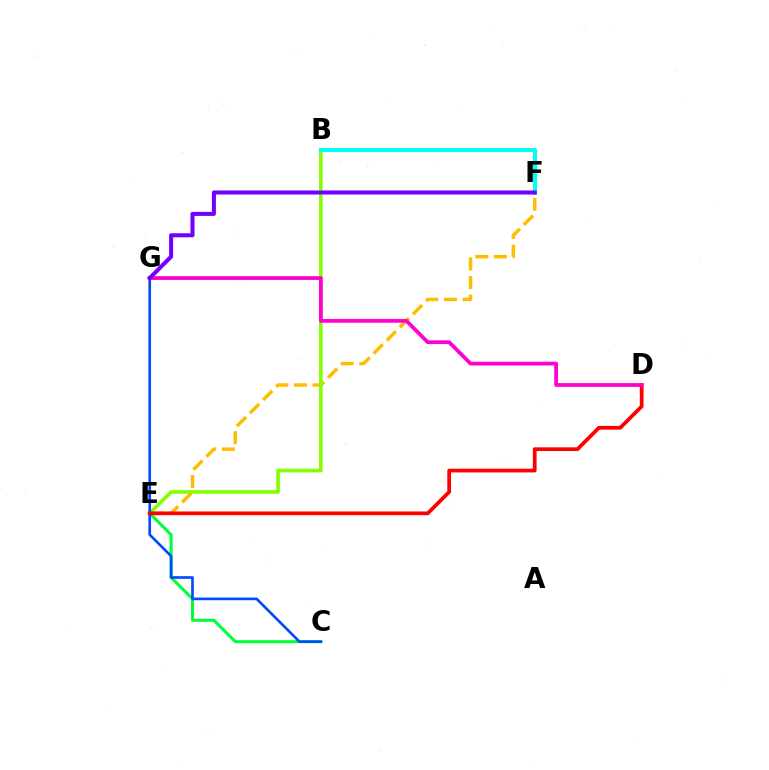{('E', 'F'): [{'color': '#ffbd00', 'line_style': 'dashed', 'thickness': 2.52}], ('C', 'E'): [{'color': '#00ff39', 'line_style': 'solid', 'thickness': 2.19}], ('B', 'E'): [{'color': '#84ff00', 'line_style': 'solid', 'thickness': 2.61}], ('C', 'G'): [{'color': '#004bff', 'line_style': 'solid', 'thickness': 1.92}], ('B', 'F'): [{'color': '#00fff6', 'line_style': 'solid', 'thickness': 2.92}], ('D', 'E'): [{'color': '#ff0000', 'line_style': 'solid', 'thickness': 2.69}], ('D', 'G'): [{'color': '#ff00cf', 'line_style': 'solid', 'thickness': 2.71}], ('F', 'G'): [{'color': '#7200ff', 'line_style': 'solid', 'thickness': 2.91}]}